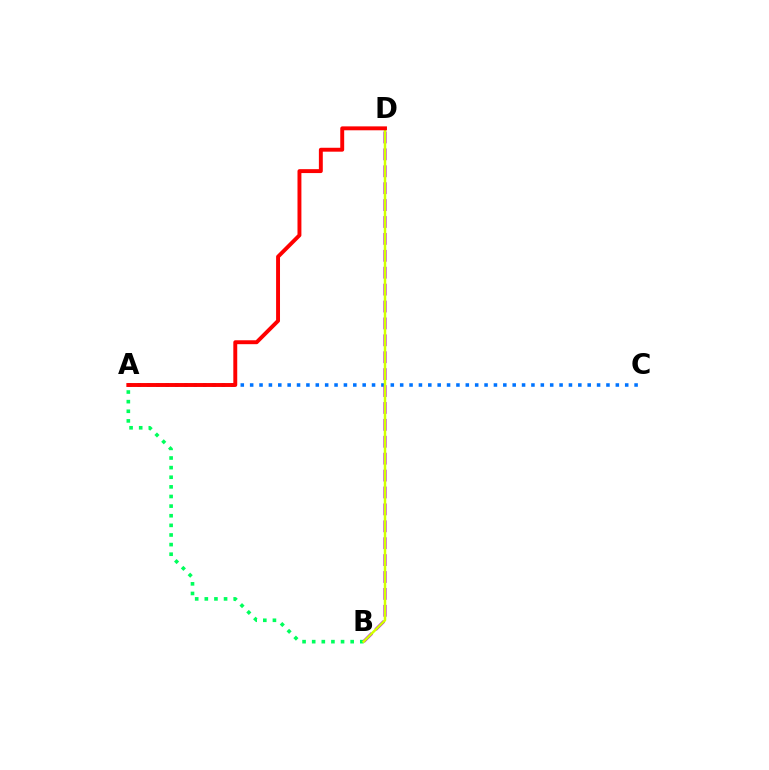{('A', 'C'): [{'color': '#0074ff', 'line_style': 'dotted', 'thickness': 2.55}], ('A', 'B'): [{'color': '#00ff5c', 'line_style': 'dotted', 'thickness': 2.61}], ('B', 'D'): [{'color': '#b900ff', 'line_style': 'dashed', 'thickness': 2.3}, {'color': '#d1ff00', 'line_style': 'solid', 'thickness': 1.78}], ('A', 'D'): [{'color': '#ff0000', 'line_style': 'solid', 'thickness': 2.82}]}